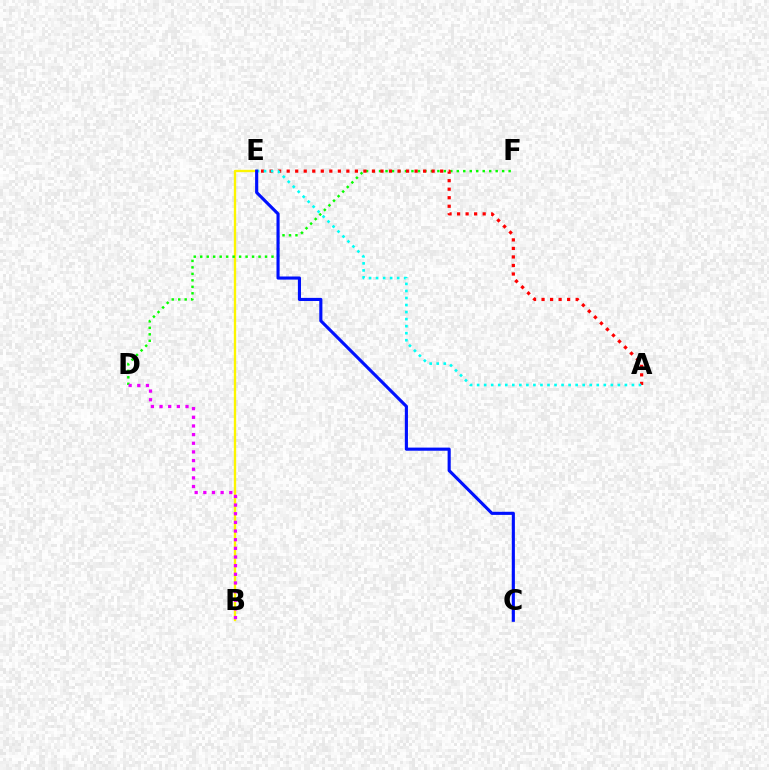{('B', 'E'): [{'color': '#fcf500', 'line_style': 'solid', 'thickness': 1.68}], ('D', 'F'): [{'color': '#08ff00', 'line_style': 'dotted', 'thickness': 1.76}], ('A', 'E'): [{'color': '#ff0000', 'line_style': 'dotted', 'thickness': 2.32}, {'color': '#00fff6', 'line_style': 'dotted', 'thickness': 1.91}], ('C', 'E'): [{'color': '#0010ff', 'line_style': 'solid', 'thickness': 2.25}], ('B', 'D'): [{'color': '#ee00ff', 'line_style': 'dotted', 'thickness': 2.35}]}